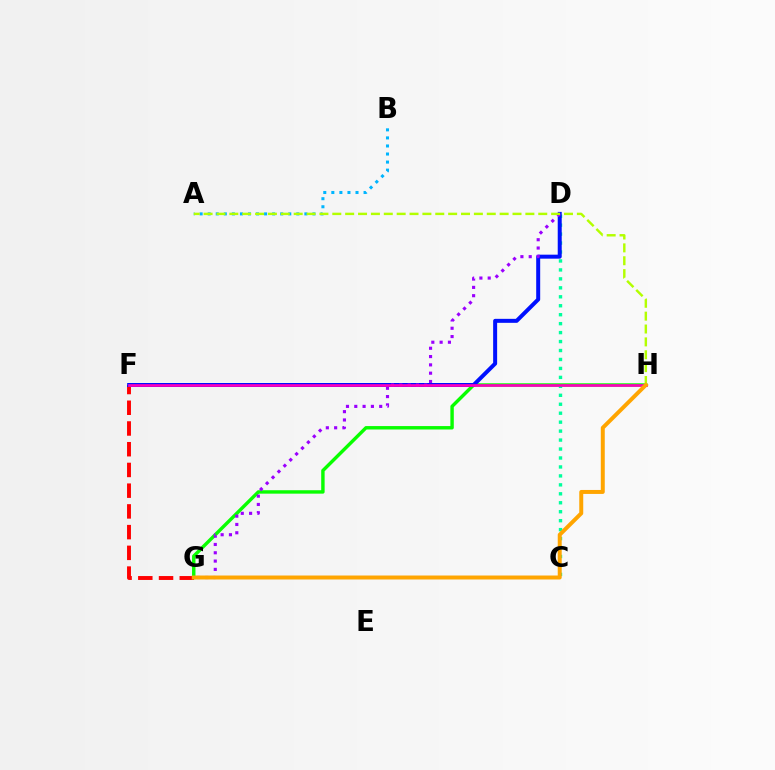{('C', 'D'): [{'color': '#00ff9d', 'line_style': 'dotted', 'thickness': 2.43}], ('G', 'H'): [{'color': '#08ff00', 'line_style': 'solid', 'thickness': 2.46}, {'color': '#ffa500', 'line_style': 'solid', 'thickness': 2.86}], ('F', 'G'): [{'color': '#ff0000', 'line_style': 'dashed', 'thickness': 2.82}], ('A', 'B'): [{'color': '#00b5ff', 'line_style': 'dotted', 'thickness': 2.19}], ('D', 'F'): [{'color': '#0010ff', 'line_style': 'solid', 'thickness': 2.87}], ('D', 'G'): [{'color': '#9b00ff', 'line_style': 'dotted', 'thickness': 2.26}], ('A', 'H'): [{'color': '#b3ff00', 'line_style': 'dashed', 'thickness': 1.75}], ('F', 'H'): [{'color': '#ff00bd', 'line_style': 'solid', 'thickness': 1.93}]}